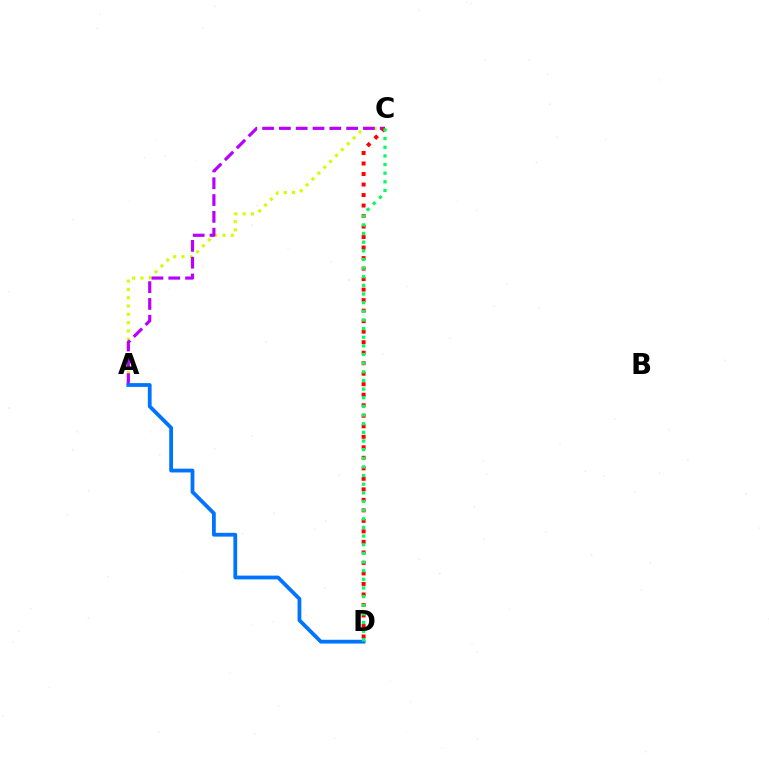{('A', 'C'): [{'color': '#d1ff00', 'line_style': 'dotted', 'thickness': 2.26}, {'color': '#b900ff', 'line_style': 'dashed', 'thickness': 2.28}], ('C', 'D'): [{'color': '#ff0000', 'line_style': 'dotted', 'thickness': 2.86}, {'color': '#00ff5c', 'line_style': 'dotted', 'thickness': 2.35}], ('A', 'D'): [{'color': '#0074ff', 'line_style': 'solid', 'thickness': 2.73}]}